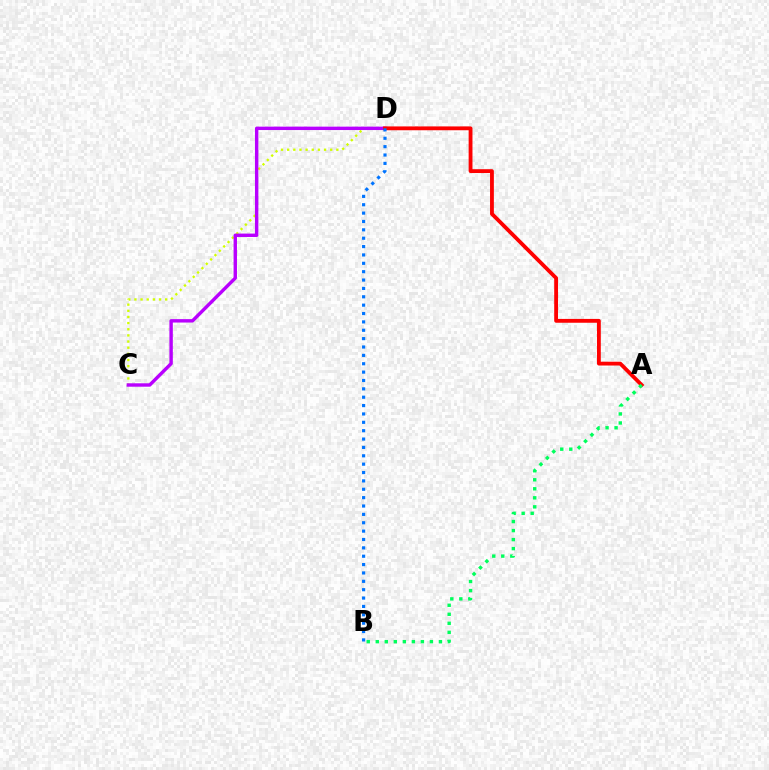{('C', 'D'): [{'color': '#d1ff00', 'line_style': 'dotted', 'thickness': 1.67}, {'color': '#b900ff', 'line_style': 'solid', 'thickness': 2.45}], ('A', 'D'): [{'color': '#ff0000', 'line_style': 'solid', 'thickness': 2.76}], ('B', 'D'): [{'color': '#0074ff', 'line_style': 'dotted', 'thickness': 2.27}], ('A', 'B'): [{'color': '#00ff5c', 'line_style': 'dotted', 'thickness': 2.45}]}